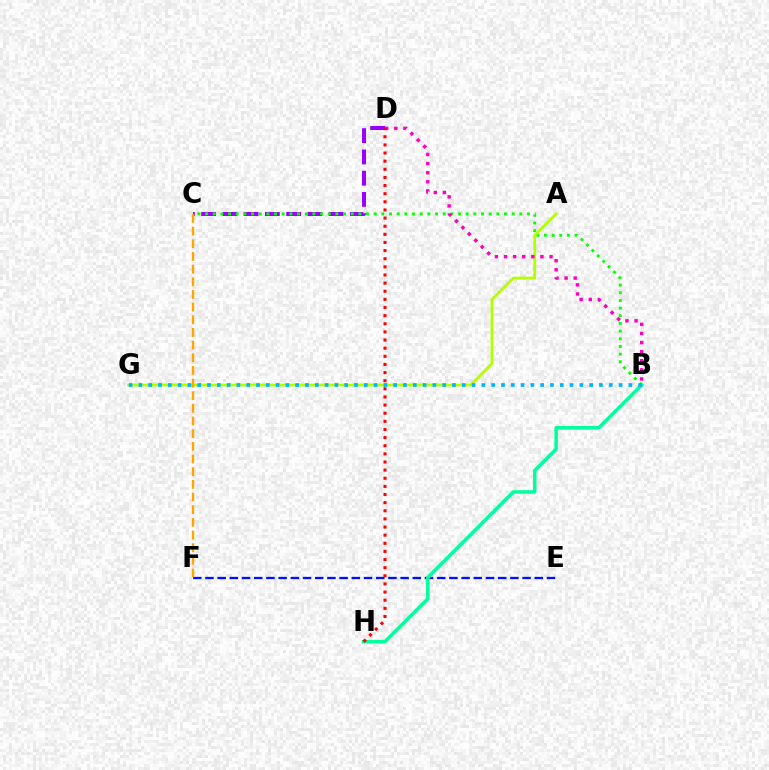{('C', 'D'): [{'color': '#9b00ff', 'line_style': 'dashed', 'thickness': 2.89}], ('B', 'C'): [{'color': '#08ff00', 'line_style': 'dotted', 'thickness': 2.08}], ('A', 'G'): [{'color': '#b3ff00', 'line_style': 'solid', 'thickness': 2.03}], ('B', 'D'): [{'color': '#ff00bd', 'line_style': 'dotted', 'thickness': 2.48}], ('E', 'F'): [{'color': '#0010ff', 'line_style': 'dashed', 'thickness': 1.66}], ('C', 'F'): [{'color': '#ffa500', 'line_style': 'dashed', 'thickness': 1.72}], ('B', 'H'): [{'color': '#00ff9d', 'line_style': 'solid', 'thickness': 2.53}], ('B', 'G'): [{'color': '#00b5ff', 'line_style': 'dotted', 'thickness': 2.66}], ('D', 'H'): [{'color': '#ff0000', 'line_style': 'dotted', 'thickness': 2.21}]}